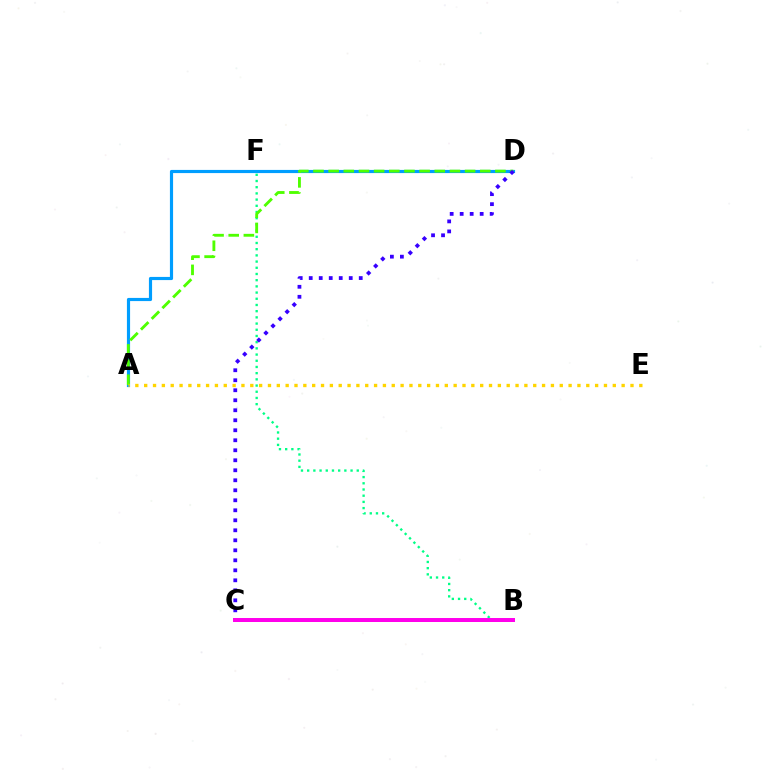{('B', 'F'): [{'color': '#00ff86', 'line_style': 'dotted', 'thickness': 1.68}], ('A', 'D'): [{'color': '#009eff', 'line_style': 'solid', 'thickness': 2.28}, {'color': '#4fff00', 'line_style': 'dashed', 'thickness': 2.06}], ('B', 'C'): [{'color': '#ff0000', 'line_style': 'solid', 'thickness': 2.15}, {'color': '#ff00ed', 'line_style': 'solid', 'thickness': 2.86}], ('A', 'E'): [{'color': '#ffd500', 'line_style': 'dotted', 'thickness': 2.4}], ('C', 'D'): [{'color': '#3700ff', 'line_style': 'dotted', 'thickness': 2.72}]}